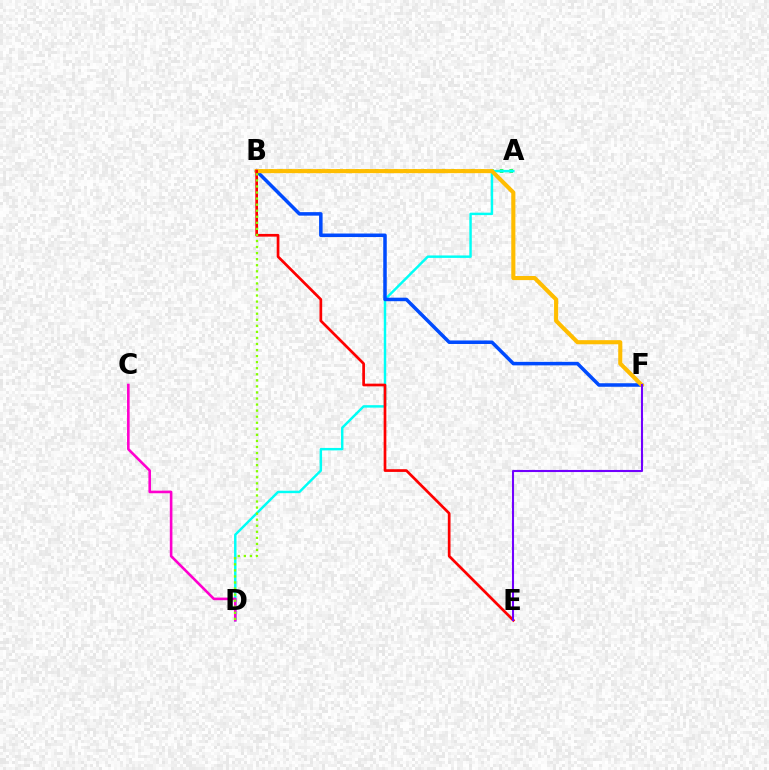{('A', 'B'): [{'color': '#00ff39', 'line_style': 'dotted', 'thickness': 2.61}], ('A', 'D'): [{'color': '#00fff6', 'line_style': 'solid', 'thickness': 1.77}], ('B', 'F'): [{'color': '#004bff', 'line_style': 'solid', 'thickness': 2.53}, {'color': '#ffbd00', 'line_style': 'solid', 'thickness': 2.95}], ('B', 'E'): [{'color': '#ff0000', 'line_style': 'solid', 'thickness': 1.95}], ('C', 'D'): [{'color': '#ff00cf', 'line_style': 'solid', 'thickness': 1.88}], ('E', 'F'): [{'color': '#7200ff', 'line_style': 'solid', 'thickness': 1.5}], ('B', 'D'): [{'color': '#84ff00', 'line_style': 'dotted', 'thickness': 1.65}]}